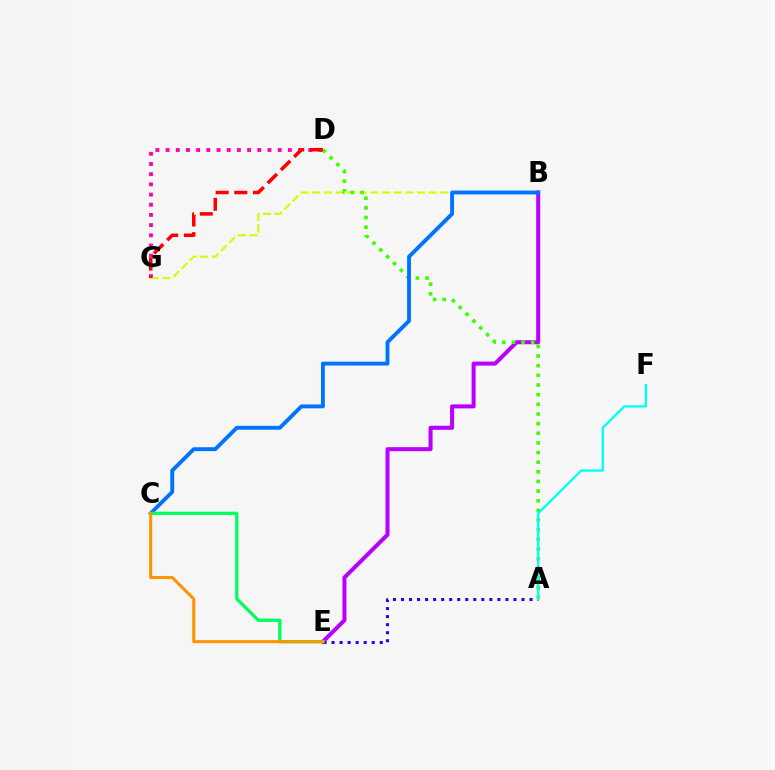{('D', 'G'): [{'color': '#ff00ac', 'line_style': 'dotted', 'thickness': 2.77}, {'color': '#ff0000', 'line_style': 'dashed', 'thickness': 2.53}], ('B', 'G'): [{'color': '#d1ff00', 'line_style': 'dashed', 'thickness': 1.58}], ('B', 'E'): [{'color': '#b900ff', 'line_style': 'solid', 'thickness': 2.9}], ('A', 'D'): [{'color': '#3dff00', 'line_style': 'dotted', 'thickness': 2.62}], ('B', 'C'): [{'color': '#0074ff', 'line_style': 'solid', 'thickness': 2.79}], ('A', 'E'): [{'color': '#2500ff', 'line_style': 'dotted', 'thickness': 2.18}], ('A', 'F'): [{'color': '#00fff6', 'line_style': 'solid', 'thickness': 1.68}], ('C', 'E'): [{'color': '#00ff5c', 'line_style': 'solid', 'thickness': 2.34}, {'color': '#ff9400', 'line_style': 'solid', 'thickness': 2.2}]}